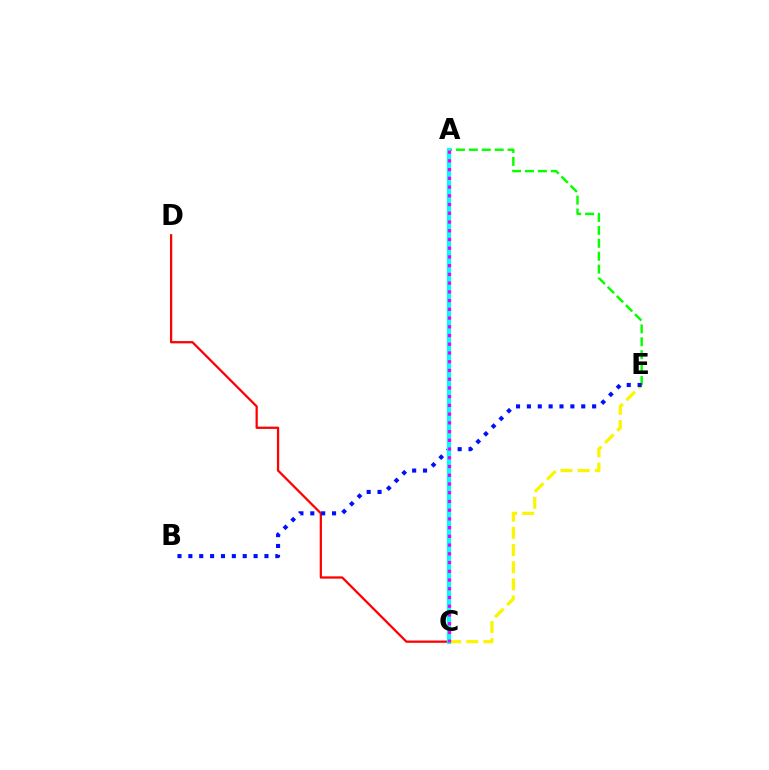{('A', 'E'): [{'color': '#08ff00', 'line_style': 'dashed', 'thickness': 1.75}], ('C', 'D'): [{'color': '#ff0000', 'line_style': 'solid', 'thickness': 1.63}], ('C', 'E'): [{'color': '#fcf500', 'line_style': 'dashed', 'thickness': 2.33}], ('B', 'E'): [{'color': '#0010ff', 'line_style': 'dotted', 'thickness': 2.95}], ('A', 'C'): [{'color': '#00fff6', 'line_style': 'solid', 'thickness': 3.0}, {'color': '#ee00ff', 'line_style': 'dotted', 'thickness': 2.37}]}